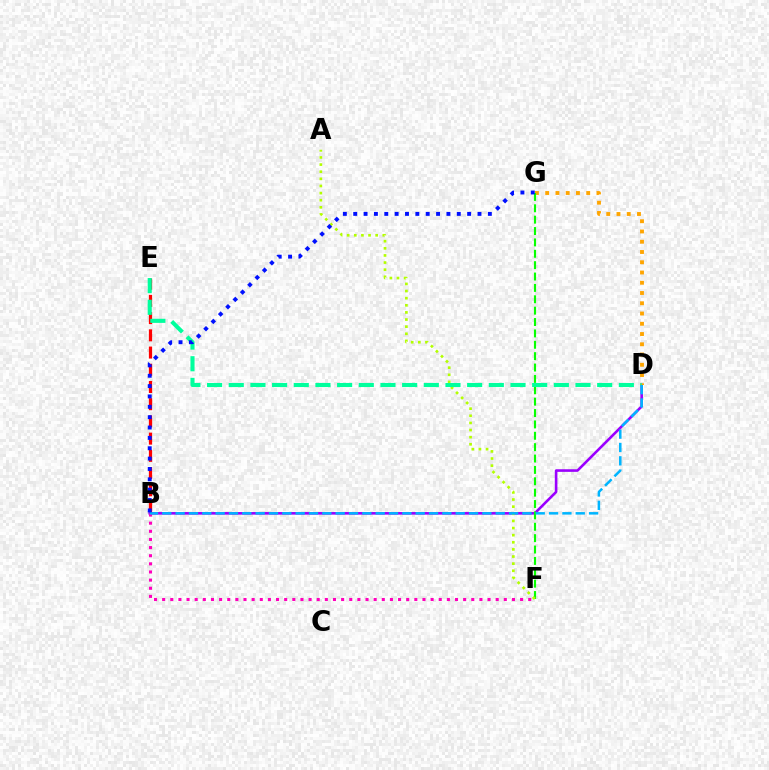{('B', 'E'): [{'color': '#ff0000', 'line_style': 'dashed', 'thickness': 2.34}], ('B', 'D'): [{'color': '#9b00ff', 'line_style': 'solid', 'thickness': 1.87}, {'color': '#00b5ff', 'line_style': 'dashed', 'thickness': 1.81}], ('D', 'G'): [{'color': '#ffa500', 'line_style': 'dotted', 'thickness': 2.79}], ('F', 'G'): [{'color': '#08ff00', 'line_style': 'dashed', 'thickness': 1.55}], ('B', 'F'): [{'color': '#ff00bd', 'line_style': 'dotted', 'thickness': 2.21}], ('A', 'F'): [{'color': '#b3ff00', 'line_style': 'dotted', 'thickness': 1.94}], ('D', 'E'): [{'color': '#00ff9d', 'line_style': 'dashed', 'thickness': 2.94}], ('B', 'G'): [{'color': '#0010ff', 'line_style': 'dotted', 'thickness': 2.81}]}